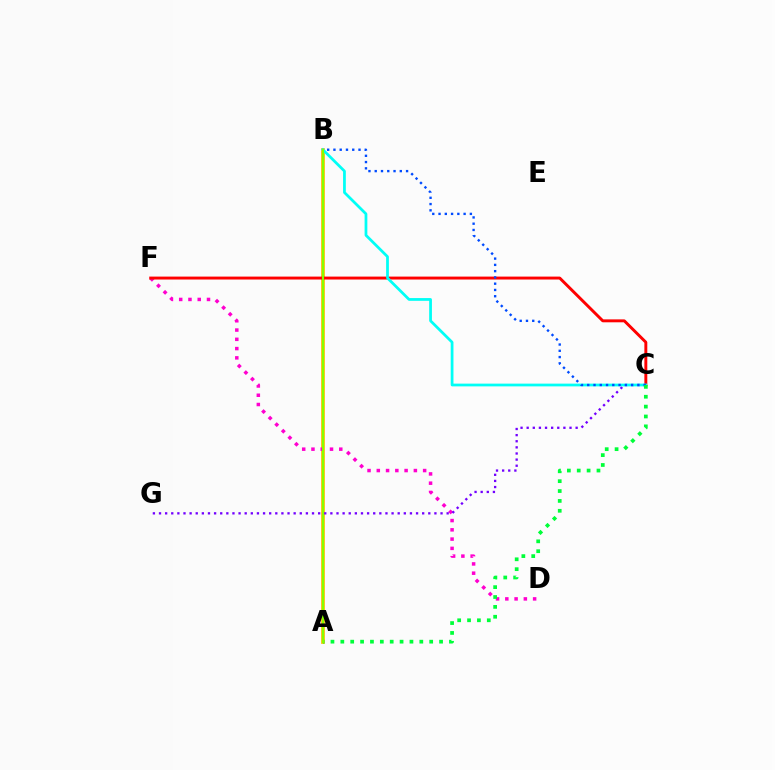{('A', 'B'): [{'color': '#ffbd00', 'line_style': 'solid', 'thickness': 2.69}, {'color': '#84ff00', 'line_style': 'solid', 'thickness': 1.52}], ('D', 'F'): [{'color': '#ff00cf', 'line_style': 'dotted', 'thickness': 2.52}], ('C', 'F'): [{'color': '#ff0000', 'line_style': 'solid', 'thickness': 2.11}], ('C', 'G'): [{'color': '#7200ff', 'line_style': 'dotted', 'thickness': 1.66}], ('B', 'C'): [{'color': '#00fff6', 'line_style': 'solid', 'thickness': 1.98}, {'color': '#004bff', 'line_style': 'dotted', 'thickness': 1.7}], ('A', 'C'): [{'color': '#00ff39', 'line_style': 'dotted', 'thickness': 2.68}]}